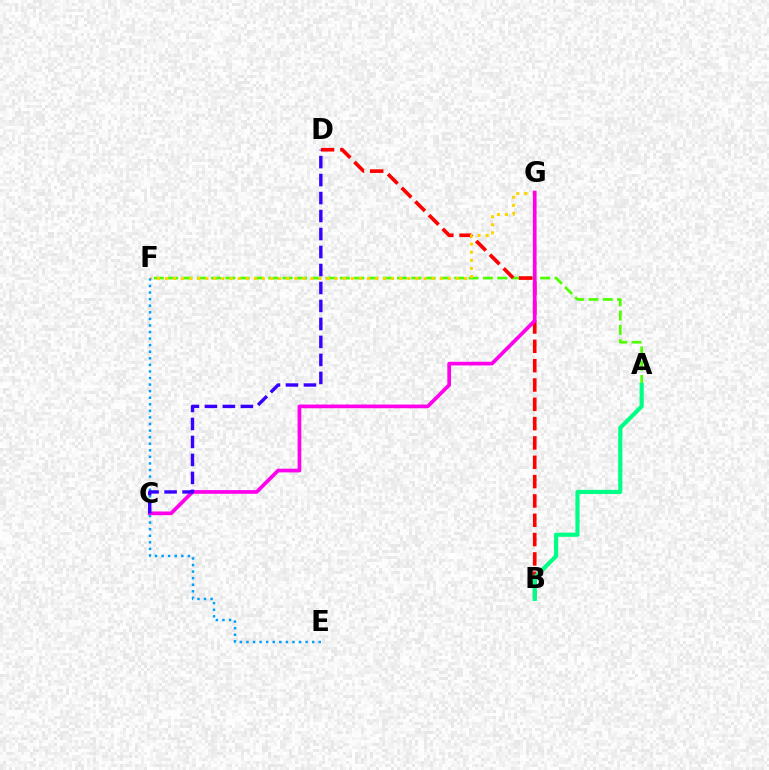{('A', 'F'): [{'color': '#4fff00', 'line_style': 'dashed', 'thickness': 1.94}], ('B', 'D'): [{'color': '#ff0000', 'line_style': 'dashed', 'thickness': 2.63}], ('F', 'G'): [{'color': '#ffd500', 'line_style': 'dotted', 'thickness': 2.2}], ('C', 'G'): [{'color': '#ff00ed', 'line_style': 'solid', 'thickness': 2.66}], ('E', 'F'): [{'color': '#009eff', 'line_style': 'dotted', 'thickness': 1.79}], ('A', 'B'): [{'color': '#00ff86', 'line_style': 'solid', 'thickness': 3.0}], ('C', 'D'): [{'color': '#3700ff', 'line_style': 'dashed', 'thickness': 2.44}]}